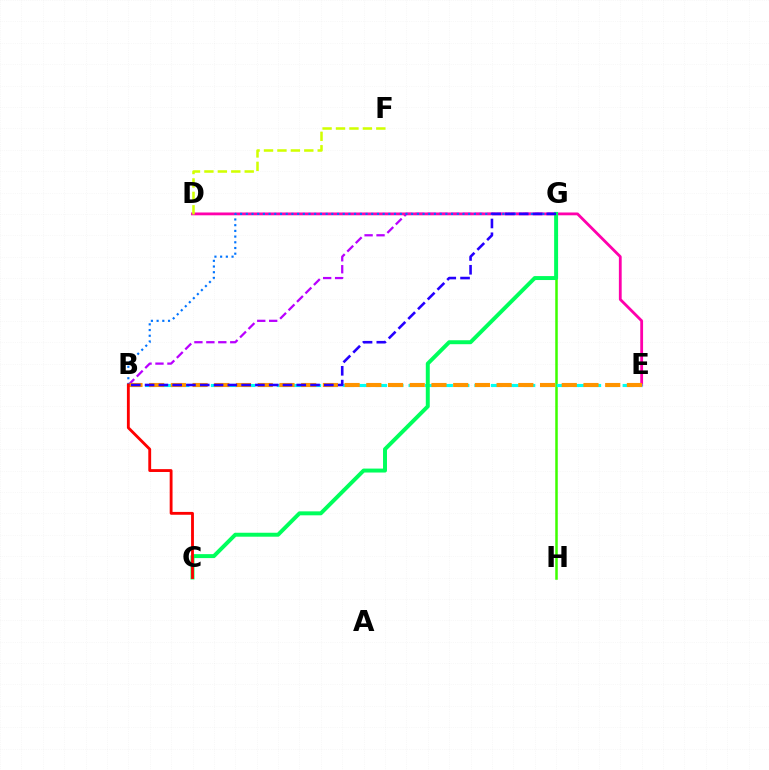{('B', 'G'): [{'color': '#b900ff', 'line_style': 'dashed', 'thickness': 1.62}, {'color': '#0074ff', 'line_style': 'dotted', 'thickness': 1.55}, {'color': '#2500ff', 'line_style': 'dashed', 'thickness': 1.87}], ('D', 'E'): [{'color': '#ff00ac', 'line_style': 'solid', 'thickness': 2.02}], ('G', 'H'): [{'color': '#3dff00', 'line_style': 'solid', 'thickness': 1.81}], ('B', 'E'): [{'color': '#00fff6', 'line_style': 'dashed', 'thickness': 2.24}, {'color': '#ff9400', 'line_style': 'dashed', 'thickness': 2.95}], ('C', 'G'): [{'color': '#00ff5c', 'line_style': 'solid', 'thickness': 2.85}], ('B', 'C'): [{'color': '#ff0000', 'line_style': 'solid', 'thickness': 2.05}], ('D', 'F'): [{'color': '#d1ff00', 'line_style': 'dashed', 'thickness': 1.82}]}